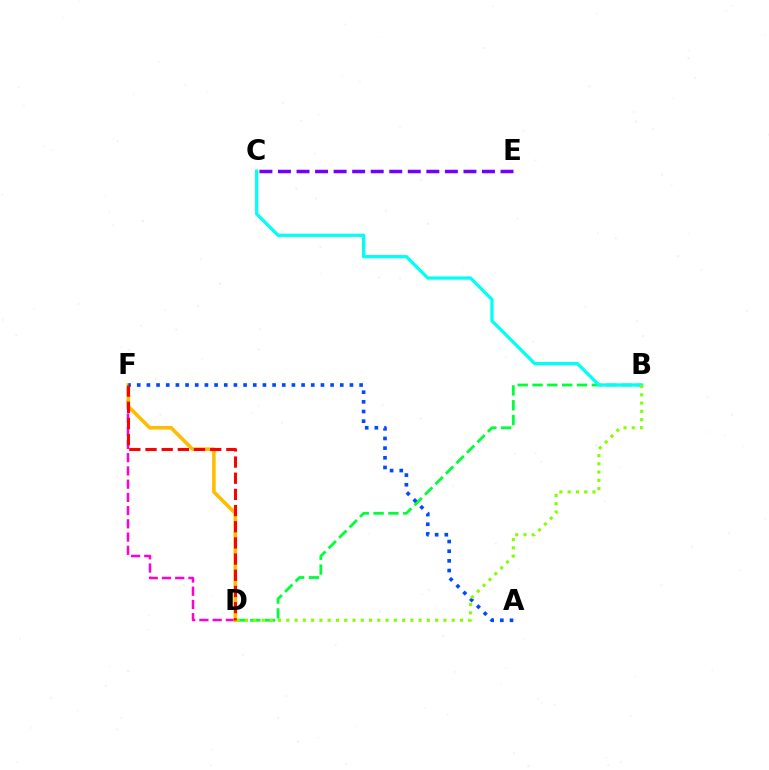{('B', 'D'): [{'color': '#00ff39', 'line_style': 'dashed', 'thickness': 2.01}, {'color': '#84ff00', 'line_style': 'dotted', 'thickness': 2.25}], ('C', 'E'): [{'color': '#7200ff', 'line_style': 'dashed', 'thickness': 2.52}], ('D', 'F'): [{'color': '#ff00cf', 'line_style': 'dashed', 'thickness': 1.8}, {'color': '#ffbd00', 'line_style': 'solid', 'thickness': 2.59}, {'color': '#ff0000', 'line_style': 'dashed', 'thickness': 2.2}], ('A', 'F'): [{'color': '#004bff', 'line_style': 'dotted', 'thickness': 2.63}], ('B', 'C'): [{'color': '#00fff6', 'line_style': 'solid', 'thickness': 2.35}]}